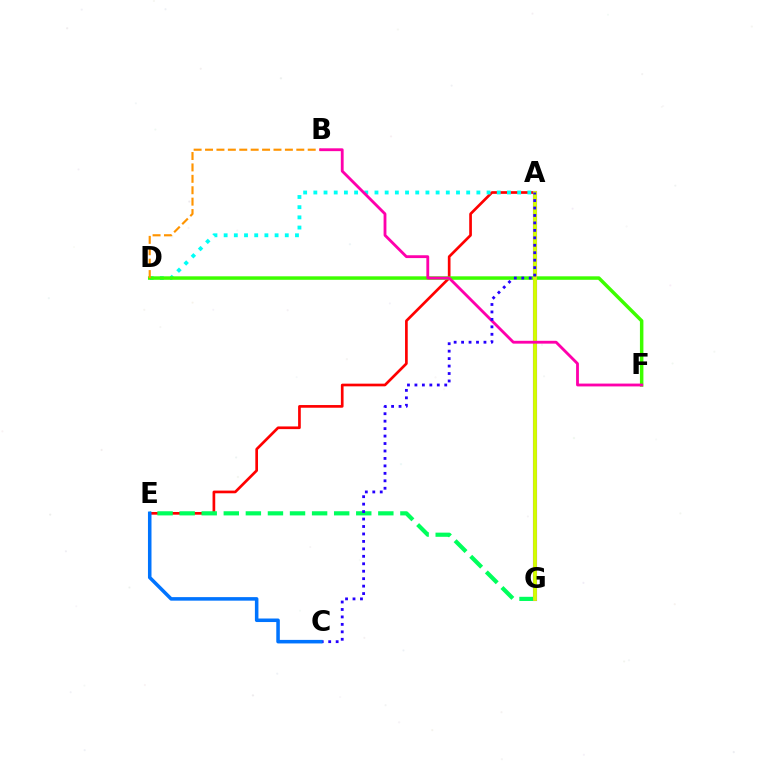{('A', 'E'): [{'color': '#ff0000', 'line_style': 'solid', 'thickness': 1.93}], ('A', 'D'): [{'color': '#00fff6', 'line_style': 'dotted', 'thickness': 2.77}], ('E', 'G'): [{'color': '#00ff5c', 'line_style': 'dashed', 'thickness': 3.0}], ('D', 'F'): [{'color': '#3dff00', 'line_style': 'solid', 'thickness': 2.51}], ('A', 'G'): [{'color': '#b900ff', 'line_style': 'solid', 'thickness': 2.95}, {'color': '#d1ff00', 'line_style': 'solid', 'thickness': 2.76}], ('B', 'D'): [{'color': '#ff9400', 'line_style': 'dashed', 'thickness': 1.55}], ('B', 'F'): [{'color': '#ff00ac', 'line_style': 'solid', 'thickness': 2.04}], ('A', 'C'): [{'color': '#2500ff', 'line_style': 'dotted', 'thickness': 2.03}], ('C', 'E'): [{'color': '#0074ff', 'line_style': 'solid', 'thickness': 2.54}]}